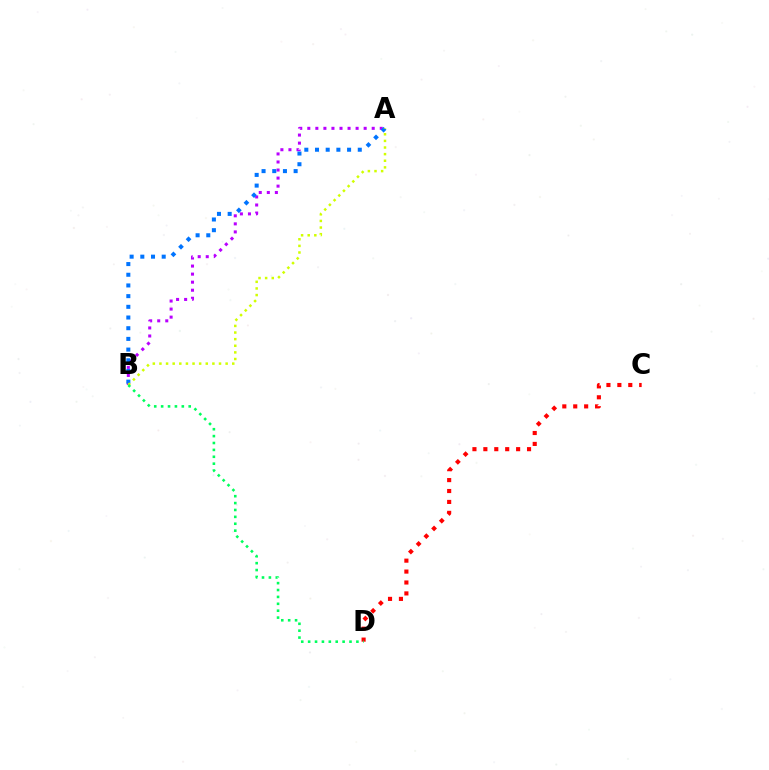{('A', 'B'): [{'color': '#b900ff', 'line_style': 'dotted', 'thickness': 2.19}, {'color': '#0074ff', 'line_style': 'dotted', 'thickness': 2.9}, {'color': '#d1ff00', 'line_style': 'dotted', 'thickness': 1.8}], ('C', 'D'): [{'color': '#ff0000', 'line_style': 'dotted', 'thickness': 2.97}], ('B', 'D'): [{'color': '#00ff5c', 'line_style': 'dotted', 'thickness': 1.87}]}